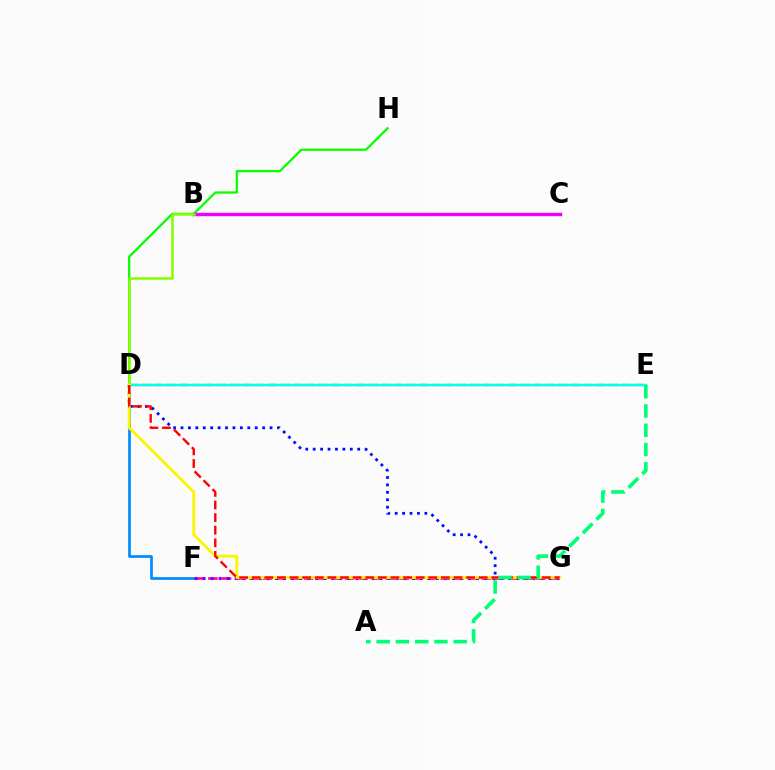{('F', 'G'): [{'color': '#ff0094', 'line_style': 'dashed', 'thickness': 1.86}, {'color': '#7200ff', 'line_style': 'dotted', 'thickness': 2.19}], ('D', 'E'): [{'color': '#ff7c00', 'line_style': 'dashed', 'thickness': 1.72}, {'color': '#00fff6', 'line_style': 'solid', 'thickness': 1.79}], ('D', 'H'): [{'color': '#08ff00', 'line_style': 'solid', 'thickness': 1.64}], ('D', 'F'): [{'color': '#008cff', 'line_style': 'solid', 'thickness': 1.96}], ('B', 'C'): [{'color': '#ee00ff', 'line_style': 'solid', 'thickness': 2.46}], ('D', 'G'): [{'color': '#0010ff', 'line_style': 'dotted', 'thickness': 2.02}, {'color': '#fcf500', 'line_style': 'solid', 'thickness': 2.06}, {'color': '#ff0000', 'line_style': 'dashed', 'thickness': 1.71}], ('B', 'D'): [{'color': '#84ff00', 'line_style': 'solid', 'thickness': 1.82}], ('A', 'E'): [{'color': '#00ff74', 'line_style': 'dashed', 'thickness': 2.62}]}